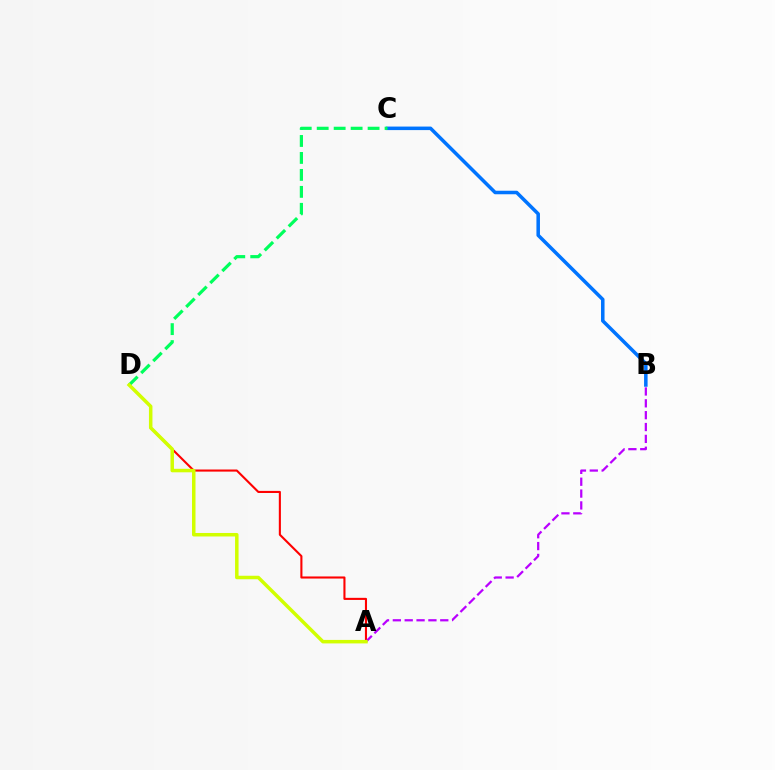{('A', 'D'): [{'color': '#ff0000', 'line_style': 'solid', 'thickness': 1.51}, {'color': '#d1ff00', 'line_style': 'solid', 'thickness': 2.52}], ('A', 'B'): [{'color': '#b900ff', 'line_style': 'dashed', 'thickness': 1.61}], ('B', 'C'): [{'color': '#0074ff', 'line_style': 'solid', 'thickness': 2.54}], ('C', 'D'): [{'color': '#00ff5c', 'line_style': 'dashed', 'thickness': 2.3}]}